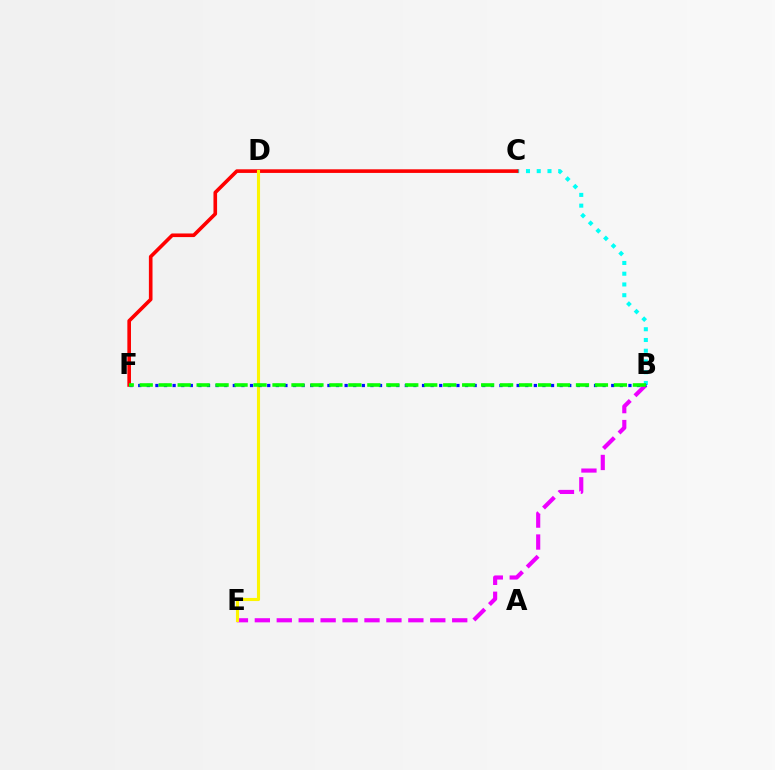{('B', 'E'): [{'color': '#ee00ff', 'line_style': 'dashed', 'thickness': 2.98}], ('B', 'C'): [{'color': '#00fff6', 'line_style': 'dotted', 'thickness': 2.92}], ('C', 'F'): [{'color': '#ff0000', 'line_style': 'solid', 'thickness': 2.61}], ('D', 'E'): [{'color': '#fcf500', 'line_style': 'solid', 'thickness': 2.24}], ('B', 'F'): [{'color': '#0010ff', 'line_style': 'dotted', 'thickness': 2.34}, {'color': '#08ff00', 'line_style': 'dashed', 'thickness': 2.58}]}